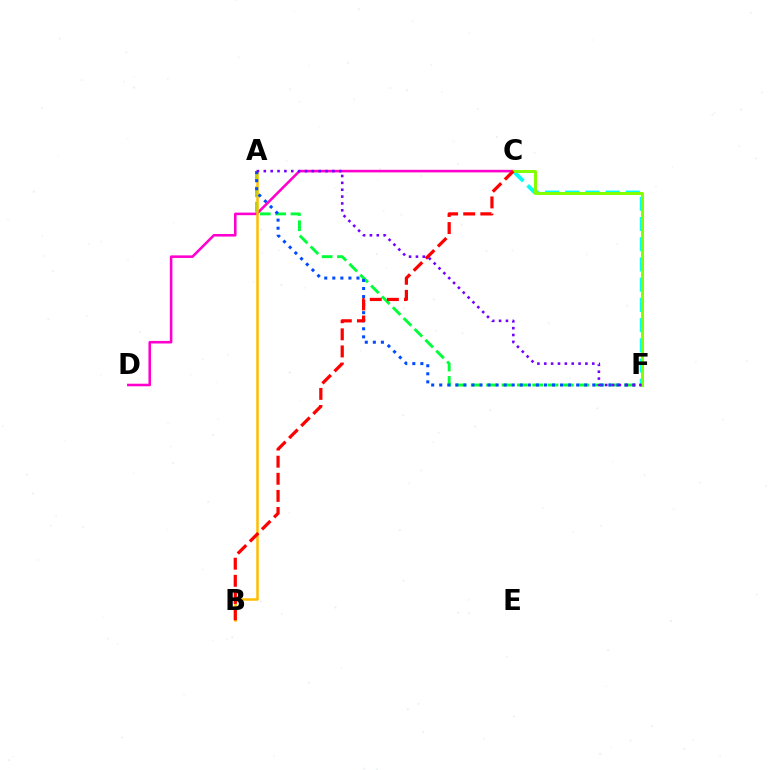{('C', 'D'): [{'color': '#ff00cf', 'line_style': 'solid', 'thickness': 1.85}], ('C', 'F'): [{'color': '#00fff6', 'line_style': 'dashed', 'thickness': 2.75}, {'color': '#84ff00', 'line_style': 'solid', 'thickness': 2.15}], ('A', 'F'): [{'color': '#00ff39', 'line_style': 'dashed', 'thickness': 2.08}, {'color': '#004bff', 'line_style': 'dotted', 'thickness': 2.19}, {'color': '#7200ff', 'line_style': 'dotted', 'thickness': 1.86}], ('A', 'B'): [{'color': '#ffbd00', 'line_style': 'solid', 'thickness': 1.81}], ('B', 'C'): [{'color': '#ff0000', 'line_style': 'dashed', 'thickness': 2.32}]}